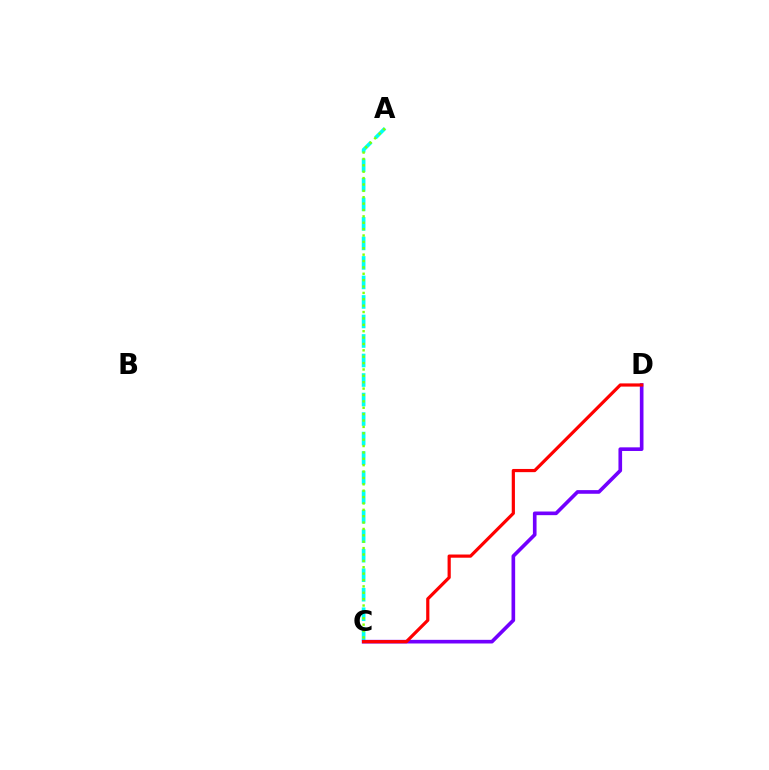{('A', 'C'): [{'color': '#00fff6', 'line_style': 'dashed', 'thickness': 2.65}, {'color': '#84ff00', 'line_style': 'dotted', 'thickness': 1.73}], ('C', 'D'): [{'color': '#7200ff', 'line_style': 'solid', 'thickness': 2.63}, {'color': '#ff0000', 'line_style': 'solid', 'thickness': 2.3}]}